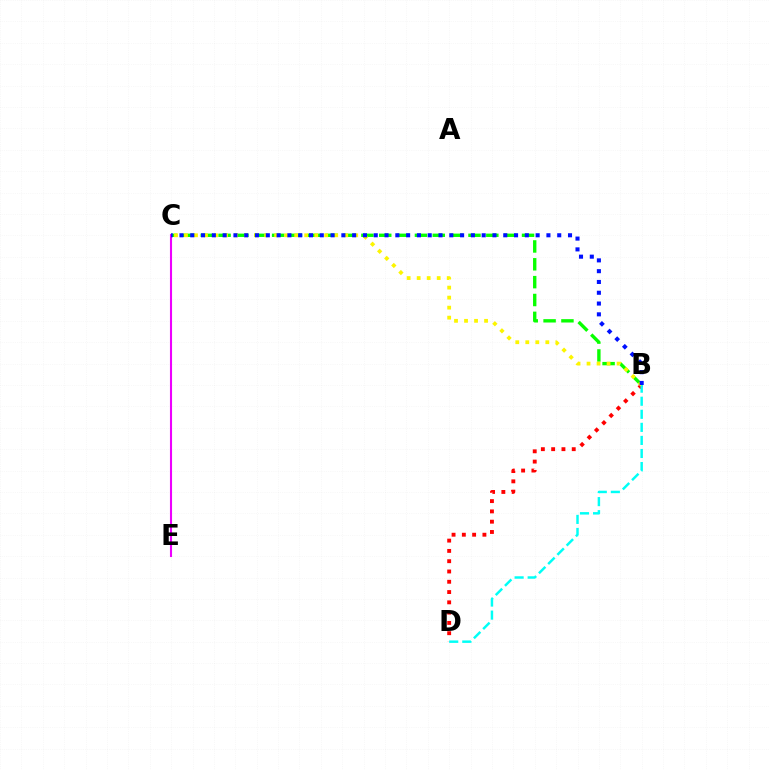{('B', 'C'): [{'color': '#08ff00', 'line_style': 'dashed', 'thickness': 2.42}, {'color': '#fcf500', 'line_style': 'dotted', 'thickness': 2.72}, {'color': '#0010ff', 'line_style': 'dotted', 'thickness': 2.93}], ('B', 'D'): [{'color': '#ff0000', 'line_style': 'dotted', 'thickness': 2.79}, {'color': '#00fff6', 'line_style': 'dashed', 'thickness': 1.77}], ('C', 'E'): [{'color': '#ee00ff', 'line_style': 'solid', 'thickness': 1.51}]}